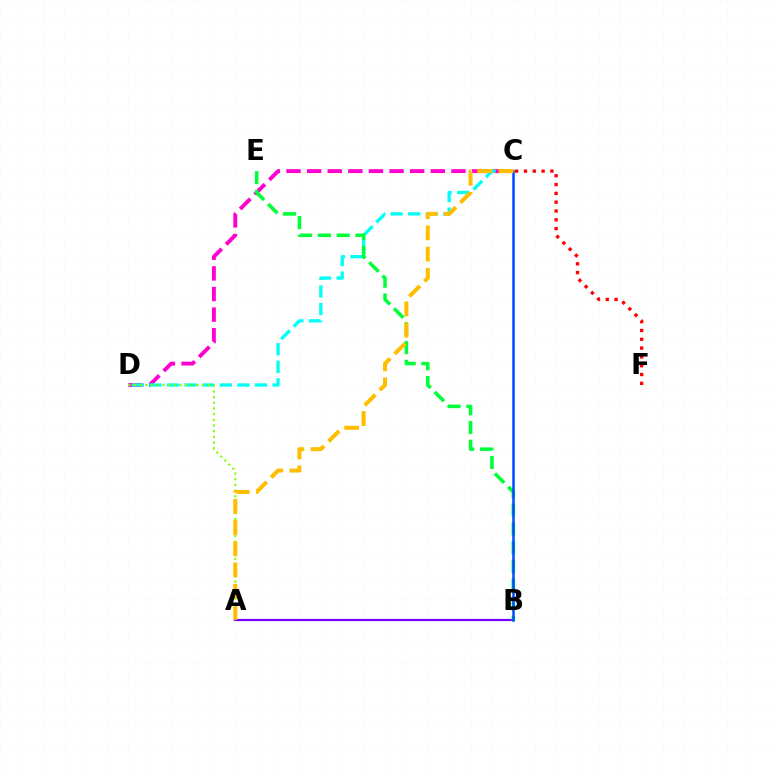{('C', 'D'): [{'color': '#ff00cf', 'line_style': 'dashed', 'thickness': 2.8}, {'color': '#00fff6', 'line_style': 'dashed', 'thickness': 2.39}], ('A', 'B'): [{'color': '#7200ff', 'line_style': 'solid', 'thickness': 1.56}], ('A', 'D'): [{'color': '#84ff00', 'line_style': 'dotted', 'thickness': 1.54}], ('C', 'F'): [{'color': '#ff0000', 'line_style': 'dotted', 'thickness': 2.39}], ('B', 'E'): [{'color': '#00ff39', 'line_style': 'dashed', 'thickness': 2.55}], ('B', 'C'): [{'color': '#004bff', 'line_style': 'solid', 'thickness': 1.81}], ('A', 'C'): [{'color': '#ffbd00', 'line_style': 'dashed', 'thickness': 2.88}]}